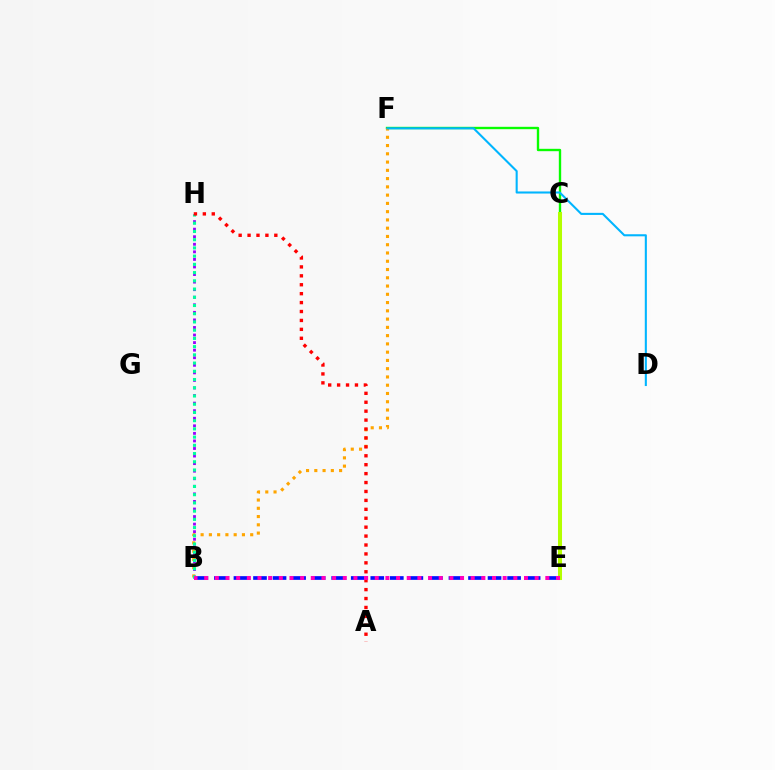{('C', 'F'): [{'color': '#08ff00', 'line_style': 'solid', 'thickness': 1.7}], ('B', 'E'): [{'color': '#0010ff', 'line_style': 'dashed', 'thickness': 2.66}, {'color': '#ff00bd', 'line_style': 'dotted', 'thickness': 2.9}], ('C', 'E'): [{'color': '#b3ff00', 'line_style': 'solid', 'thickness': 2.92}], ('B', 'F'): [{'color': '#ffa500', 'line_style': 'dotted', 'thickness': 2.25}], ('D', 'F'): [{'color': '#00b5ff', 'line_style': 'solid', 'thickness': 1.5}], ('B', 'H'): [{'color': '#9b00ff', 'line_style': 'dotted', 'thickness': 2.05}, {'color': '#00ff9d', 'line_style': 'dotted', 'thickness': 2.23}], ('A', 'H'): [{'color': '#ff0000', 'line_style': 'dotted', 'thickness': 2.42}]}